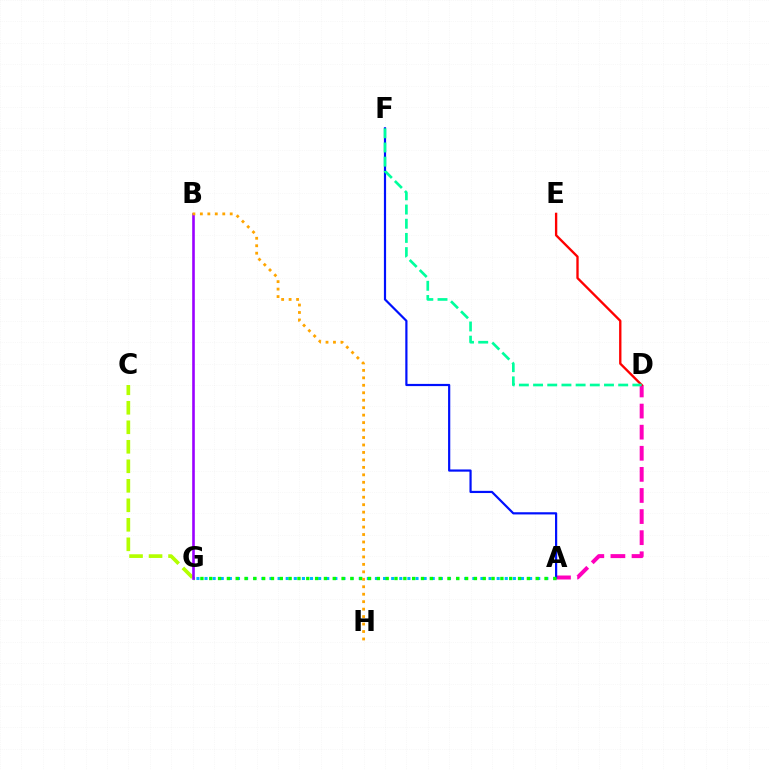{('C', 'G'): [{'color': '#b3ff00', 'line_style': 'dashed', 'thickness': 2.65}], ('A', 'G'): [{'color': '#00b5ff', 'line_style': 'dotted', 'thickness': 2.2}, {'color': '#08ff00', 'line_style': 'dotted', 'thickness': 2.4}], ('A', 'D'): [{'color': '#ff00bd', 'line_style': 'dashed', 'thickness': 2.87}], ('A', 'F'): [{'color': '#0010ff', 'line_style': 'solid', 'thickness': 1.58}], ('B', 'G'): [{'color': '#9b00ff', 'line_style': 'solid', 'thickness': 1.88}], ('D', 'E'): [{'color': '#ff0000', 'line_style': 'solid', 'thickness': 1.69}], ('B', 'H'): [{'color': '#ffa500', 'line_style': 'dotted', 'thickness': 2.03}], ('D', 'F'): [{'color': '#00ff9d', 'line_style': 'dashed', 'thickness': 1.93}]}